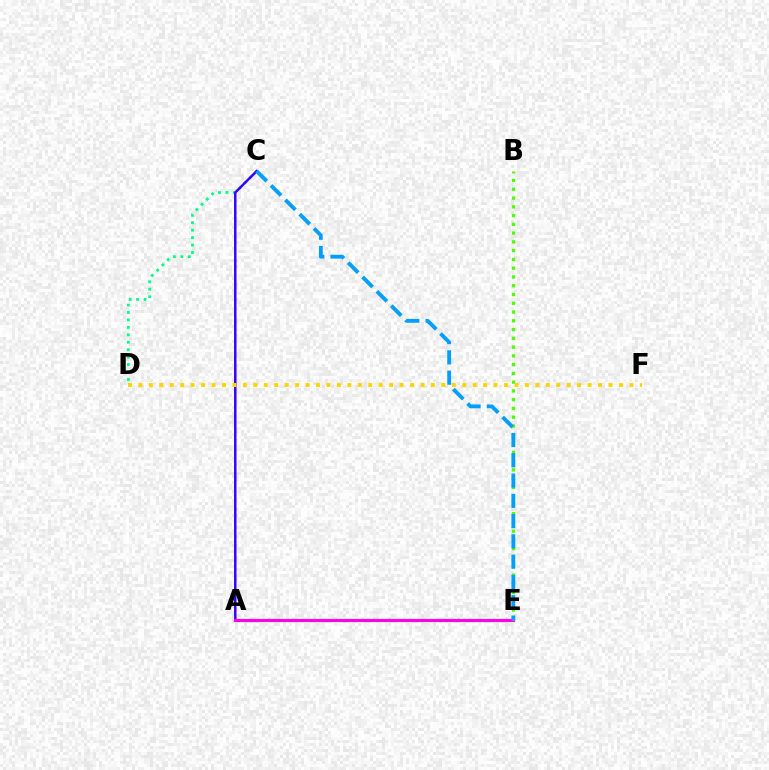{('C', 'D'): [{'color': '#00ff86', 'line_style': 'dotted', 'thickness': 2.02}], ('A', 'C'): [{'color': '#3700ff', 'line_style': 'solid', 'thickness': 1.78}], ('A', 'E'): [{'color': '#ff0000', 'line_style': 'solid', 'thickness': 2.11}, {'color': '#ff00ed', 'line_style': 'solid', 'thickness': 2.26}], ('B', 'E'): [{'color': '#4fff00', 'line_style': 'dotted', 'thickness': 2.38}], ('D', 'F'): [{'color': '#ffd500', 'line_style': 'dotted', 'thickness': 2.84}], ('C', 'E'): [{'color': '#009eff', 'line_style': 'dashed', 'thickness': 2.76}]}